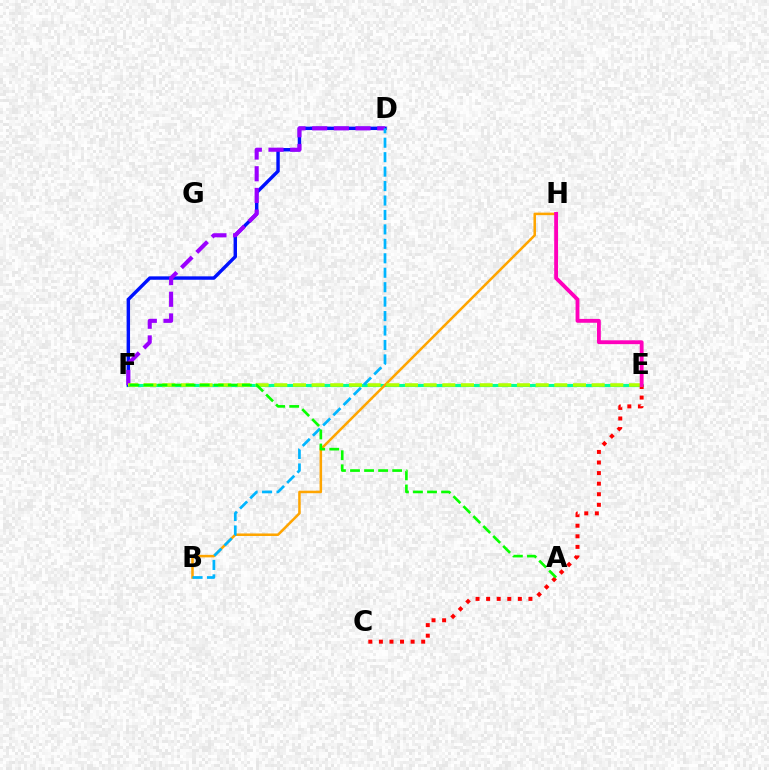{('E', 'F'): [{'color': '#00ff9d', 'line_style': 'solid', 'thickness': 2.24}, {'color': '#b3ff00', 'line_style': 'dashed', 'thickness': 2.54}], ('D', 'F'): [{'color': '#0010ff', 'line_style': 'solid', 'thickness': 2.46}, {'color': '#9b00ff', 'line_style': 'dashed', 'thickness': 2.95}], ('B', 'H'): [{'color': '#ffa500', 'line_style': 'solid', 'thickness': 1.82}], ('C', 'E'): [{'color': '#ff0000', 'line_style': 'dotted', 'thickness': 2.87}], ('E', 'H'): [{'color': '#ff00bd', 'line_style': 'solid', 'thickness': 2.77}], ('B', 'D'): [{'color': '#00b5ff', 'line_style': 'dashed', 'thickness': 1.96}], ('A', 'F'): [{'color': '#08ff00', 'line_style': 'dashed', 'thickness': 1.91}]}